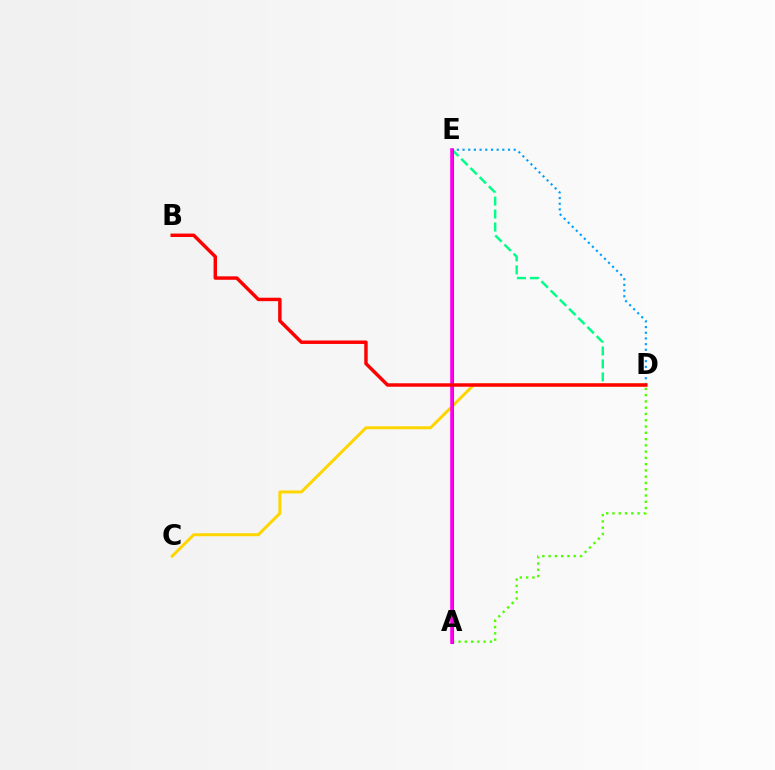{('D', 'E'): [{'color': '#009eff', 'line_style': 'dotted', 'thickness': 1.54}, {'color': '#00ff86', 'line_style': 'dashed', 'thickness': 1.76}], ('A', 'D'): [{'color': '#4fff00', 'line_style': 'dotted', 'thickness': 1.7}], ('C', 'D'): [{'color': '#ffd500', 'line_style': 'solid', 'thickness': 2.14}], ('A', 'E'): [{'color': '#3700ff', 'line_style': 'solid', 'thickness': 2.19}, {'color': '#ff00ed', 'line_style': 'solid', 'thickness': 2.57}], ('B', 'D'): [{'color': '#ff0000', 'line_style': 'solid', 'thickness': 2.48}]}